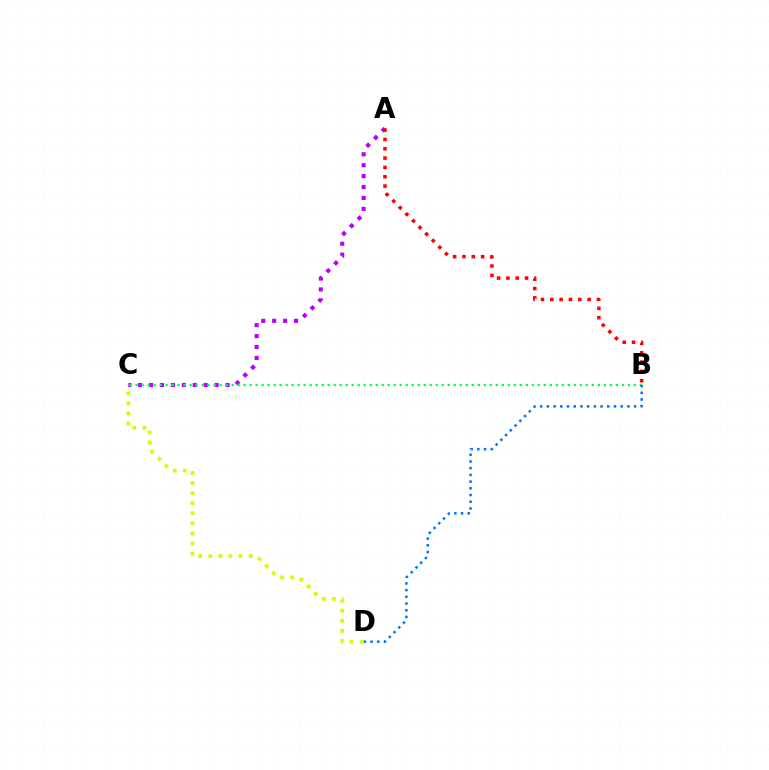{('A', 'C'): [{'color': '#b900ff', 'line_style': 'dotted', 'thickness': 2.97}], ('A', 'B'): [{'color': '#ff0000', 'line_style': 'dotted', 'thickness': 2.53}], ('B', 'C'): [{'color': '#00ff5c', 'line_style': 'dotted', 'thickness': 1.63}], ('B', 'D'): [{'color': '#0074ff', 'line_style': 'dotted', 'thickness': 1.82}], ('C', 'D'): [{'color': '#d1ff00', 'line_style': 'dotted', 'thickness': 2.74}]}